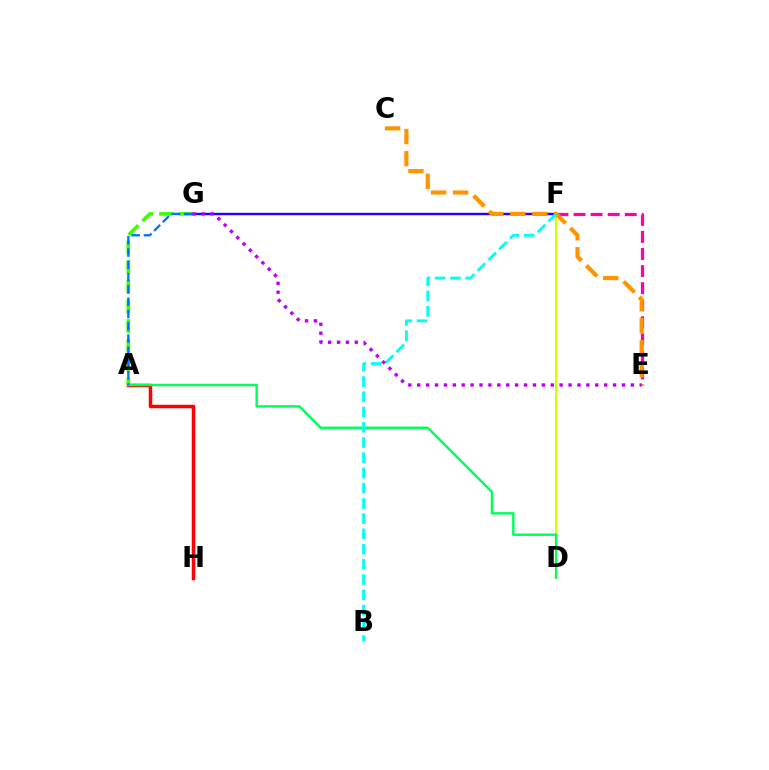{('D', 'F'): [{'color': '#d1ff00', 'line_style': 'solid', 'thickness': 1.58}], ('A', 'H'): [{'color': '#ff0000', 'line_style': 'solid', 'thickness': 2.52}], ('A', 'G'): [{'color': '#3dff00', 'line_style': 'dashed', 'thickness': 2.67}, {'color': '#0074ff', 'line_style': 'dashed', 'thickness': 1.67}], ('A', 'D'): [{'color': '#00ff5c', 'line_style': 'solid', 'thickness': 1.75}], ('E', 'F'): [{'color': '#ff00ac', 'line_style': 'dashed', 'thickness': 2.32}], ('F', 'G'): [{'color': '#2500ff', 'line_style': 'solid', 'thickness': 1.74}], ('C', 'E'): [{'color': '#ff9400', 'line_style': 'dashed', 'thickness': 2.99}], ('B', 'F'): [{'color': '#00fff6', 'line_style': 'dashed', 'thickness': 2.07}], ('E', 'G'): [{'color': '#b900ff', 'line_style': 'dotted', 'thickness': 2.42}]}